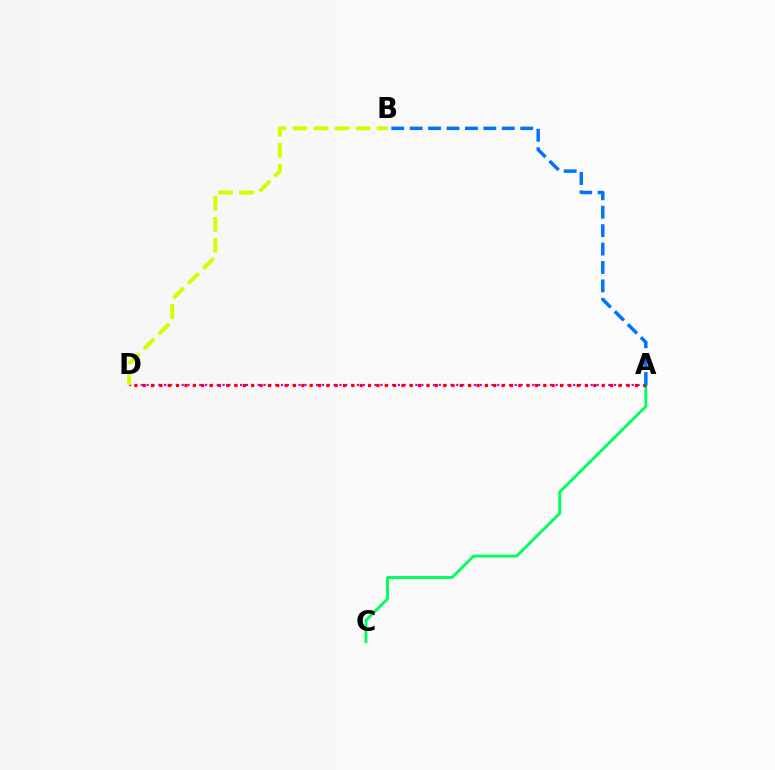{('A', 'D'): [{'color': '#b900ff', 'line_style': 'dotted', 'thickness': 1.59}, {'color': '#ff0000', 'line_style': 'dotted', 'thickness': 2.27}], ('A', 'C'): [{'color': '#00ff5c', 'line_style': 'solid', 'thickness': 2.08}], ('B', 'D'): [{'color': '#d1ff00', 'line_style': 'dashed', 'thickness': 2.86}], ('A', 'B'): [{'color': '#0074ff', 'line_style': 'dashed', 'thickness': 2.5}]}